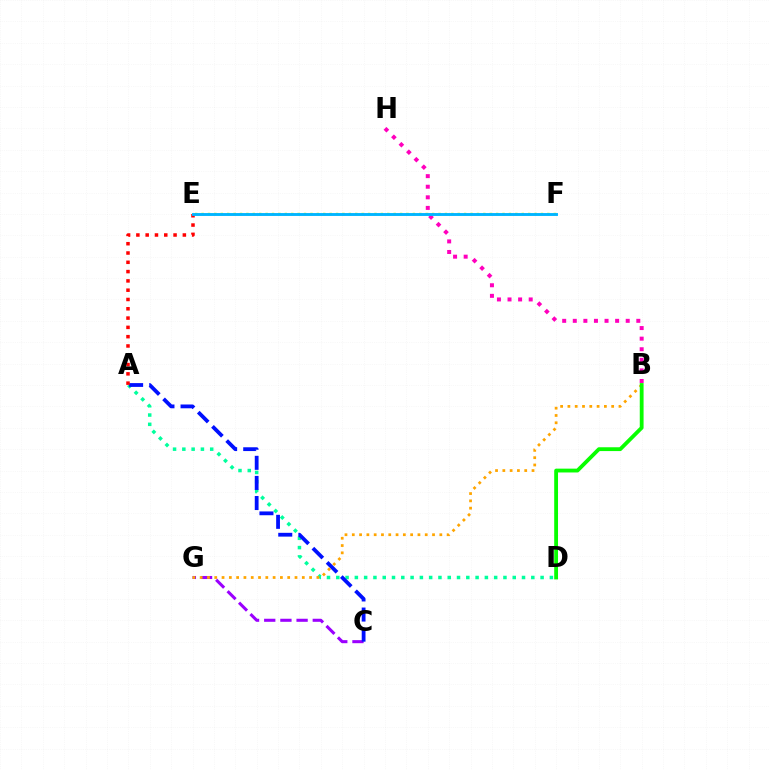{('A', 'D'): [{'color': '#00ff9d', 'line_style': 'dotted', 'thickness': 2.52}], ('C', 'G'): [{'color': '#9b00ff', 'line_style': 'dashed', 'thickness': 2.2}], ('A', 'C'): [{'color': '#0010ff', 'line_style': 'dashed', 'thickness': 2.73}], ('E', 'F'): [{'color': '#b3ff00', 'line_style': 'dotted', 'thickness': 1.74}, {'color': '#00b5ff', 'line_style': 'solid', 'thickness': 2.08}], ('B', 'G'): [{'color': '#ffa500', 'line_style': 'dotted', 'thickness': 1.98}], ('B', 'H'): [{'color': '#ff00bd', 'line_style': 'dotted', 'thickness': 2.88}], ('A', 'E'): [{'color': '#ff0000', 'line_style': 'dotted', 'thickness': 2.53}], ('B', 'D'): [{'color': '#08ff00', 'line_style': 'solid', 'thickness': 2.75}]}